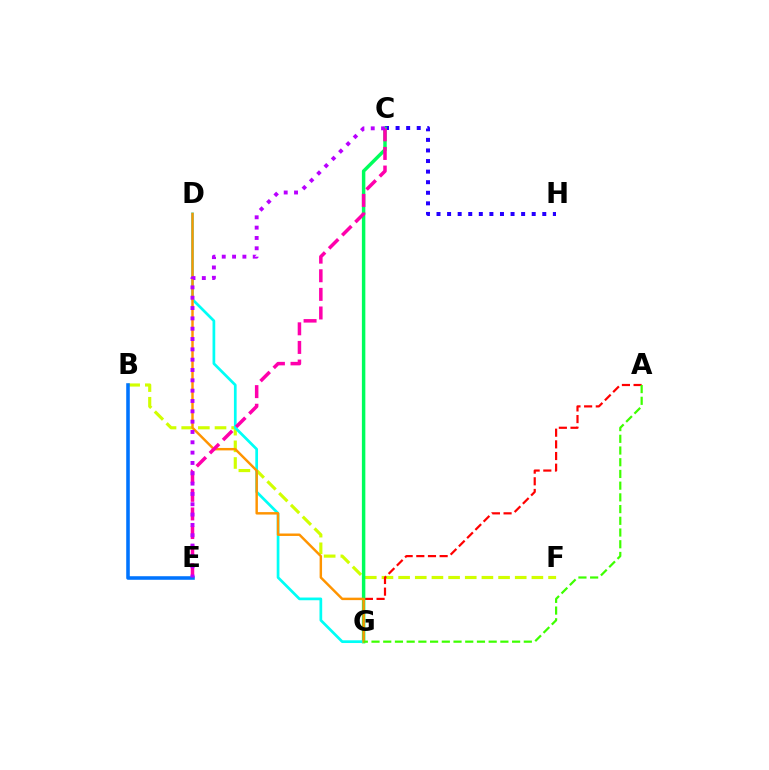{('C', 'H'): [{'color': '#2500ff', 'line_style': 'dotted', 'thickness': 2.87}], ('B', 'F'): [{'color': '#d1ff00', 'line_style': 'dashed', 'thickness': 2.26}], ('A', 'G'): [{'color': '#ff0000', 'line_style': 'dashed', 'thickness': 1.58}, {'color': '#3dff00', 'line_style': 'dashed', 'thickness': 1.59}], ('C', 'G'): [{'color': '#00ff5c', 'line_style': 'solid', 'thickness': 2.49}], ('D', 'G'): [{'color': '#00fff6', 'line_style': 'solid', 'thickness': 1.95}, {'color': '#ff9400', 'line_style': 'solid', 'thickness': 1.76}], ('B', 'E'): [{'color': '#0074ff', 'line_style': 'solid', 'thickness': 2.57}], ('C', 'E'): [{'color': '#ff00ac', 'line_style': 'dashed', 'thickness': 2.53}, {'color': '#b900ff', 'line_style': 'dotted', 'thickness': 2.81}]}